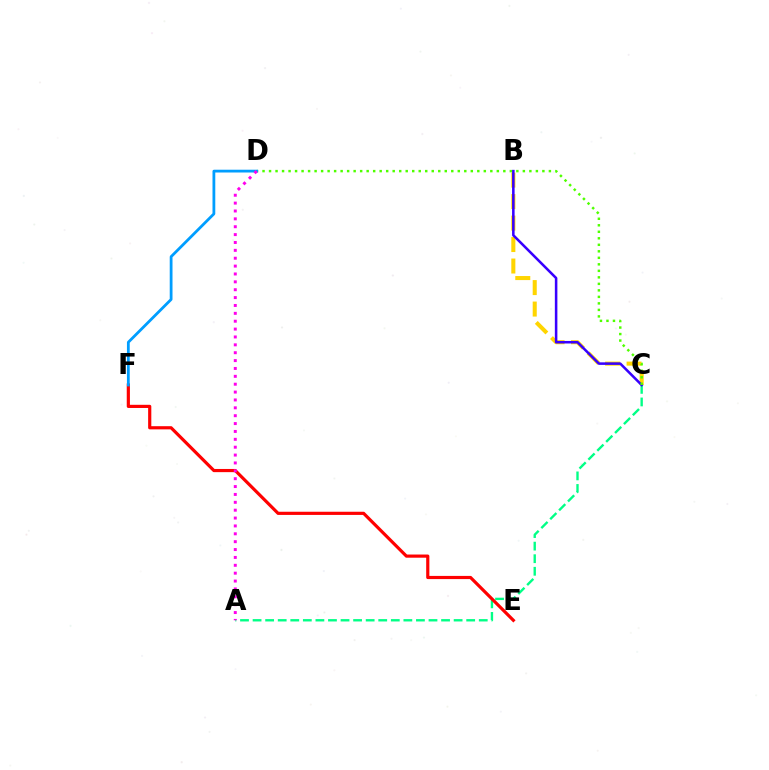{('B', 'C'): [{'color': '#ffd500', 'line_style': 'dashed', 'thickness': 2.92}, {'color': '#3700ff', 'line_style': 'solid', 'thickness': 1.83}], ('A', 'C'): [{'color': '#00ff86', 'line_style': 'dashed', 'thickness': 1.71}], ('C', 'D'): [{'color': '#4fff00', 'line_style': 'dotted', 'thickness': 1.77}], ('E', 'F'): [{'color': '#ff0000', 'line_style': 'solid', 'thickness': 2.29}], ('D', 'F'): [{'color': '#009eff', 'line_style': 'solid', 'thickness': 2.0}], ('A', 'D'): [{'color': '#ff00ed', 'line_style': 'dotted', 'thickness': 2.14}]}